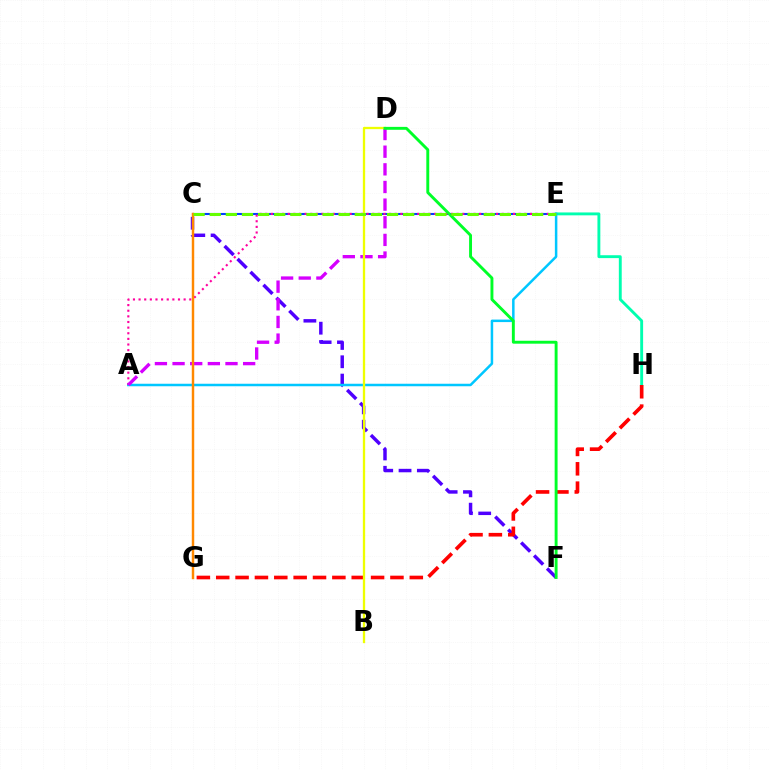{('E', 'H'): [{'color': '#00ffaf', 'line_style': 'solid', 'thickness': 2.08}], ('C', 'F'): [{'color': '#4f00ff', 'line_style': 'dashed', 'thickness': 2.49}], ('C', 'E'): [{'color': '#003fff', 'line_style': 'solid', 'thickness': 1.5}, {'color': '#66ff00', 'line_style': 'dashed', 'thickness': 2.19}], ('A', 'E'): [{'color': '#00c7ff', 'line_style': 'solid', 'thickness': 1.8}, {'color': '#ff00a0', 'line_style': 'dotted', 'thickness': 1.53}], ('G', 'H'): [{'color': '#ff0000', 'line_style': 'dashed', 'thickness': 2.63}], ('A', 'D'): [{'color': '#d600ff', 'line_style': 'dashed', 'thickness': 2.4}], ('B', 'D'): [{'color': '#eeff00', 'line_style': 'solid', 'thickness': 1.66}], ('D', 'F'): [{'color': '#00ff27', 'line_style': 'solid', 'thickness': 2.1}], ('C', 'G'): [{'color': '#ff8800', 'line_style': 'solid', 'thickness': 1.76}]}